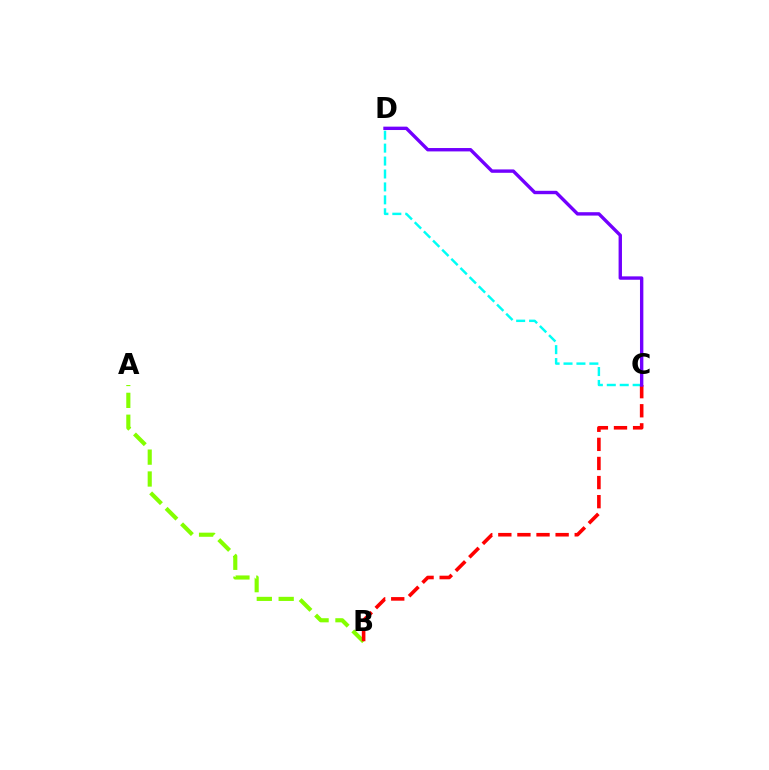{('A', 'B'): [{'color': '#84ff00', 'line_style': 'dashed', 'thickness': 2.97}], ('C', 'D'): [{'color': '#00fff6', 'line_style': 'dashed', 'thickness': 1.76}, {'color': '#7200ff', 'line_style': 'solid', 'thickness': 2.43}], ('B', 'C'): [{'color': '#ff0000', 'line_style': 'dashed', 'thickness': 2.59}]}